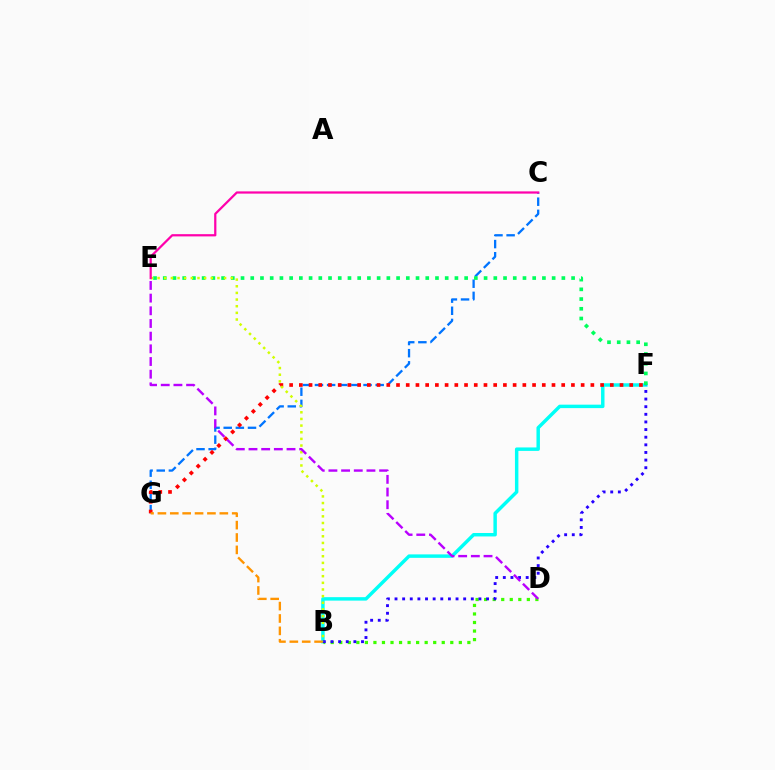{('C', 'G'): [{'color': '#0074ff', 'line_style': 'dashed', 'thickness': 1.65}], ('B', 'F'): [{'color': '#00fff6', 'line_style': 'solid', 'thickness': 2.48}, {'color': '#2500ff', 'line_style': 'dotted', 'thickness': 2.07}], ('B', 'D'): [{'color': '#3dff00', 'line_style': 'dotted', 'thickness': 2.32}], ('F', 'G'): [{'color': '#ff0000', 'line_style': 'dotted', 'thickness': 2.64}], ('B', 'G'): [{'color': '#ff9400', 'line_style': 'dashed', 'thickness': 1.68}], ('E', 'F'): [{'color': '#00ff5c', 'line_style': 'dotted', 'thickness': 2.64}], ('B', 'E'): [{'color': '#d1ff00', 'line_style': 'dotted', 'thickness': 1.81}], ('D', 'E'): [{'color': '#b900ff', 'line_style': 'dashed', 'thickness': 1.72}], ('C', 'E'): [{'color': '#ff00ac', 'line_style': 'solid', 'thickness': 1.61}]}